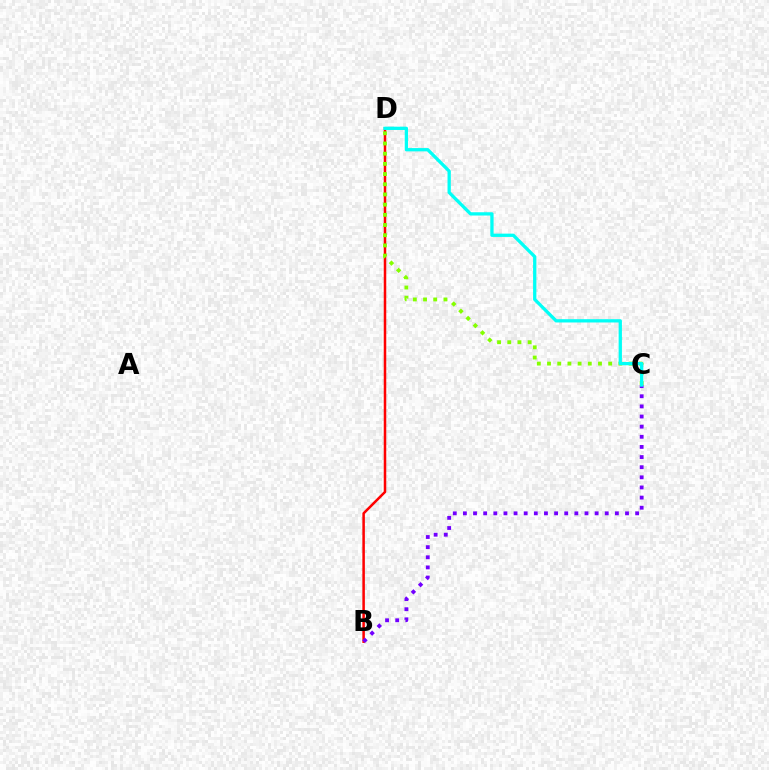{('B', 'D'): [{'color': '#ff0000', 'line_style': 'solid', 'thickness': 1.81}], ('B', 'C'): [{'color': '#7200ff', 'line_style': 'dotted', 'thickness': 2.75}], ('C', 'D'): [{'color': '#84ff00', 'line_style': 'dotted', 'thickness': 2.77}, {'color': '#00fff6', 'line_style': 'solid', 'thickness': 2.37}]}